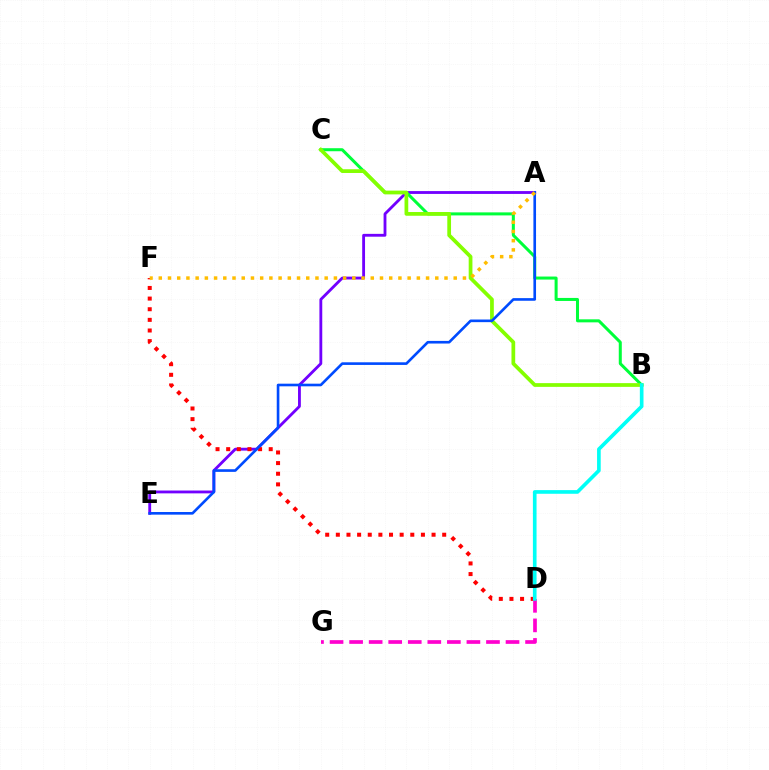{('A', 'E'): [{'color': '#7200ff', 'line_style': 'solid', 'thickness': 2.04}, {'color': '#004bff', 'line_style': 'solid', 'thickness': 1.9}], ('D', 'F'): [{'color': '#ff0000', 'line_style': 'dotted', 'thickness': 2.89}], ('B', 'C'): [{'color': '#00ff39', 'line_style': 'solid', 'thickness': 2.18}, {'color': '#84ff00', 'line_style': 'solid', 'thickness': 2.69}], ('D', 'G'): [{'color': '#ff00cf', 'line_style': 'dashed', 'thickness': 2.66}], ('B', 'D'): [{'color': '#00fff6', 'line_style': 'solid', 'thickness': 2.63}], ('A', 'F'): [{'color': '#ffbd00', 'line_style': 'dotted', 'thickness': 2.5}]}